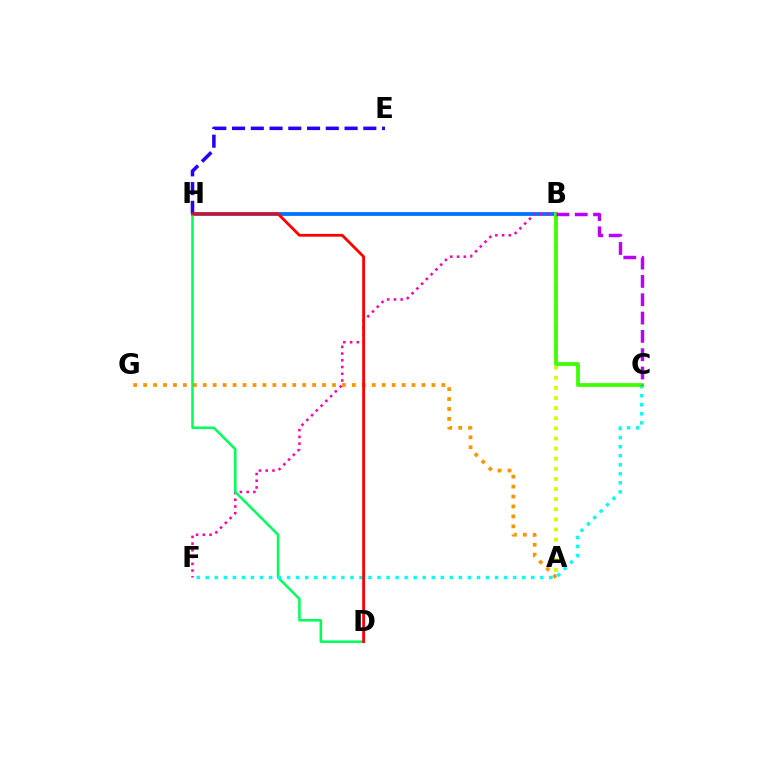{('B', 'H'): [{'color': '#0074ff', 'line_style': 'solid', 'thickness': 2.74}], ('A', 'G'): [{'color': '#ff9400', 'line_style': 'dotted', 'thickness': 2.7}], ('B', 'F'): [{'color': '#ff00ac', 'line_style': 'dotted', 'thickness': 1.83}], ('D', 'H'): [{'color': '#00ff5c', 'line_style': 'solid', 'thickness': 1.83}, {'color': '#ff0000', 'line_style': 'solid', 'thickness': 2.02}], ('A', 'B'): [{'color': '#d1ff00', 'line_style': 'dotted', 'thickness': 2.75}], ('E', 'H'): [{'color': '#2500ff', 'line_style': 'dashed', 'thickness': 2.55}], ('C', 'F'): [{'color': '#00fff6', 'line_style': 'dotted', 'thickness': 2.46}], ('B', 'C'): [{'color': '#3dff00', 'line_style': 'solid', 'thickness': 2.71}, {'color': '#b900ff', 'line_style': 'dashed', 'thickness': 2.49}]}